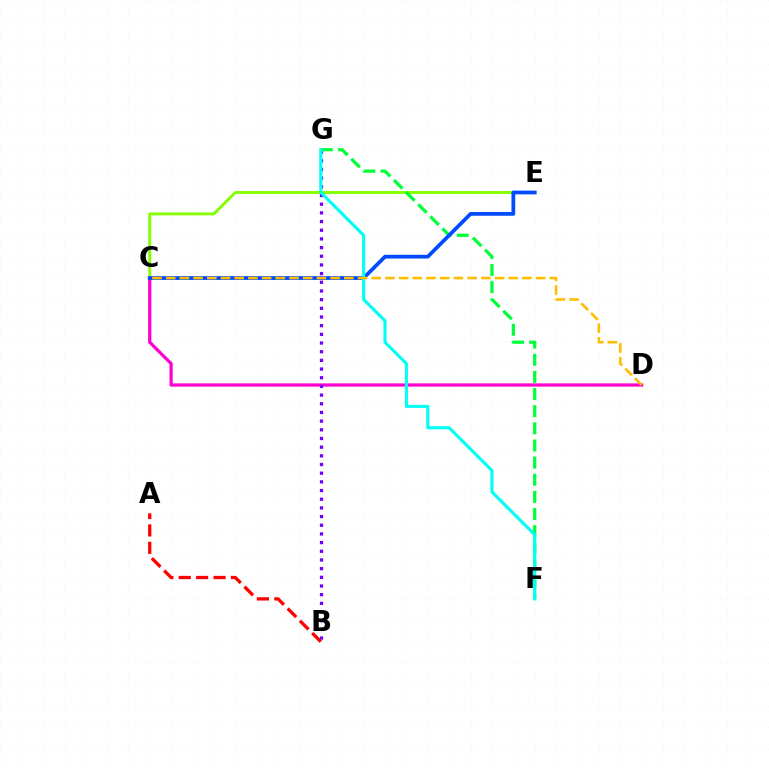{('C', 'D'): [{'color': '#ff00cf', 'line_style': 'solid', 'thickness': 2.32}, {'color': '#ffbd00', 'line_style': 'dashed', 'thickness': 1.86}], ('B', 'G'): [{'color': '#7200ff', 'line_style': 'dotted', 'thickness': 2.36}], ('C', 'E'): [{'color': '#84ff00', 'line_style': 'solid', 'thickness': 2.1}, {'color': '#004bff', 'line_style': 'solid', 'thickness': 2.69}], ('F', 'G'): [{'color': '#00ff39', 'line_style': 'dashed', 'thickness': 2.33}, {'color': '#00fff6', 'line_style': 'solid', 'thickness': 2.23}], ('A', 'B'): [{'color': '#ff0000', 'line_style': 'dashed', 'thickness': 2.36}]}